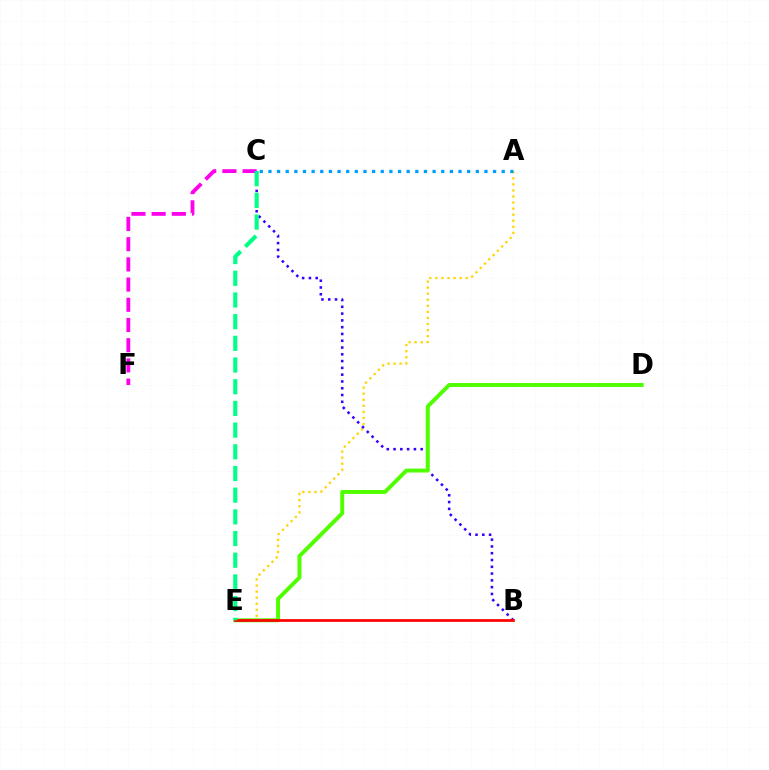{('A', 'E'): [{'color': '#ffd500', 'line_style': 'dotted', 'thickness': 1.65}], ('B', 'C'): [{'color': '#3700ff', 'line_style': 'dotted', 'thickness': 1.84}], ('A', 'C'): [{'color': '#009eff', 'line_style': 'dotted', 'thickness': 2.35}], ('D', 'E'): [{'color': '#4fff00', 'line_style': 'solid', 'thickness': 2.84}], ('B', 'E'): [{'color': '#ff0000', 'line_style': 'solid', 'thickness': 1.95}], ('C', 'F'): [{'color': '#ff00ed', 'line_style': 'dashed', 'thickness': 2.74}], ('C', 'E'): [{'color': '#00ff86', 'line_style': 'dashed', 'thickness': 2.95}]}